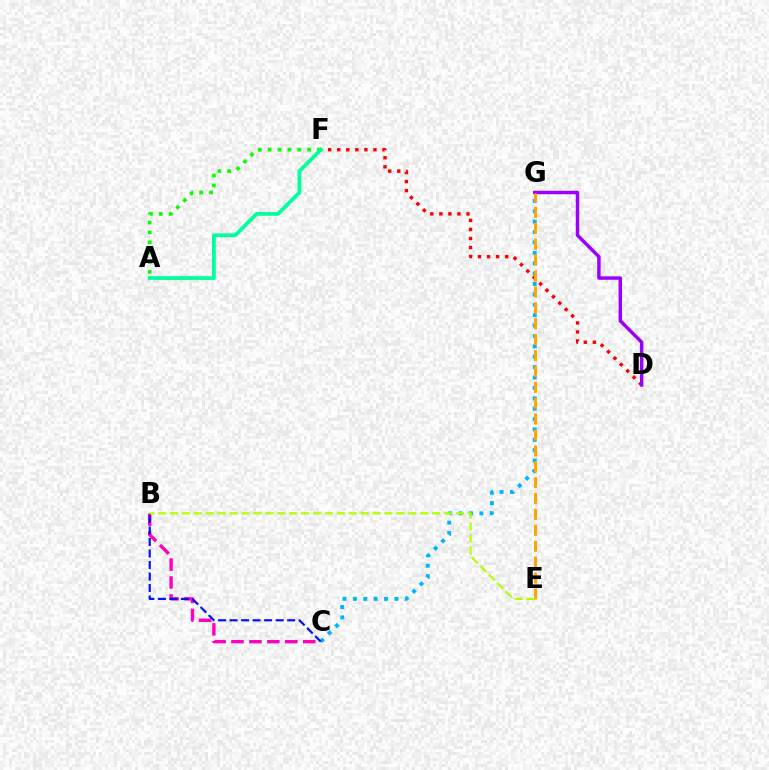{('D', 'F'): [{'color': '#ff0000', 'line_style': 'dotted', 'thickness': 2.46}], ('A', 'F'): [{'color': '#08ff00', 'line_style': 'dotted', 'thickness': 2.68}, {'color': '#00ff9d', 'line_style': 'solid', 'thickness': 2.71}], ('C', 'G'): [{'color': '#00b5ff', 'line_style': 'dotted', 'thickness': 2.82}], ('D', 'G'): [{'color': '#9b00ff', 'line_style': 'solid', 'thickness': 2.49}], ('B', 'C'): [{'color': '#ff00bd', 'line_style': 'dashed', 'thickness': 2.44}, {'color': '#0010ff', 'line_style': 'dashed', 'thickness': 1.56}], ('E', 'G'): [{'color': '#ffa500', 'line_style': 'dashed', 'thickness': 2.16}], ('B', 'E'): [{'color': '#b3ff00', 'line_style': 'dashed', 'thickness': 1.62}]}